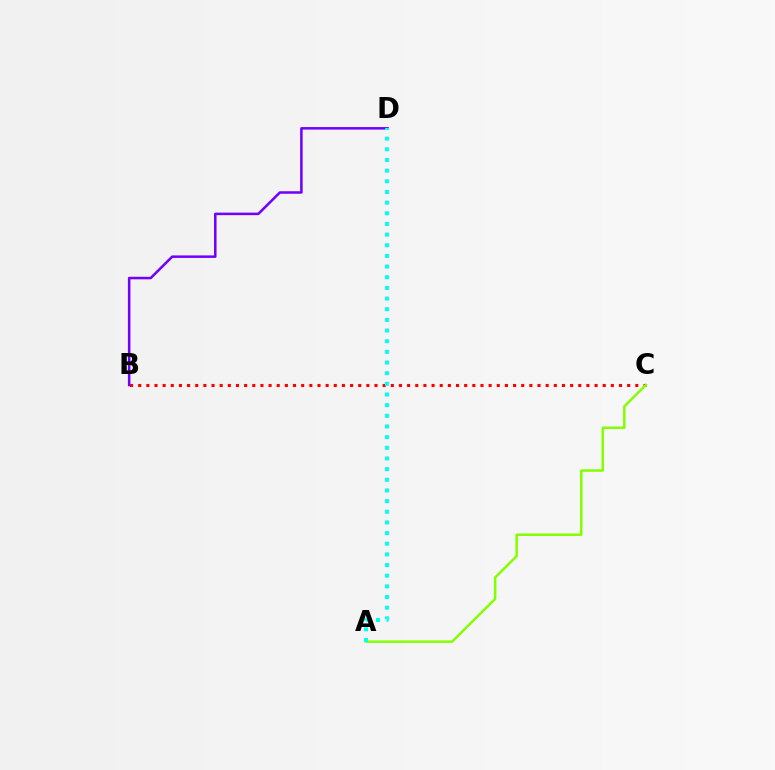{('B', 'C'): [{'color': '#ff0000', 'line_style': 'dotted', 'thickness': 2.21}], ('A', 'C'): [{'color': '#84ff00', 'line_style': 'solid', 'thickness': 1.8}], ('B', 'D'): [{'color': '#7200ff', 'line_style': 'solid', 'thickness': 1.82}], ('A', 'D'): [{'color': '#00fff6', 'line_style': 'dotted', 'thickness': 2.9}]}